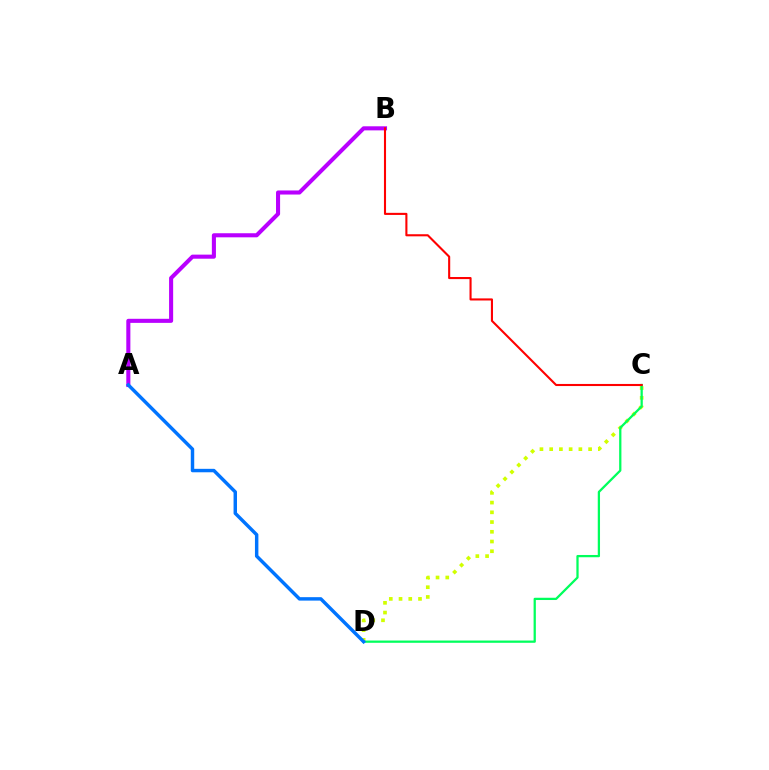{('C', 'D'): [{'color': '#d1ff00', 'line_style': 'dotted', 'thickness': 2.64}, {'color': '#00ff5c', 'line_style': 'solid', 'thickness': 1.63}], ('A', 'B'): [{'color': '#b900ff', 'line_style': 'solid', 'thickness': 2.93}], ('A', 'D'): [{'color': '#0074ff', 'line_style': 'solid', 'thickness': 2.48}], ('B', 'C'): [{'color': '#ff0000', 'line_style': 'solid', 'thickness': 1.51}]}